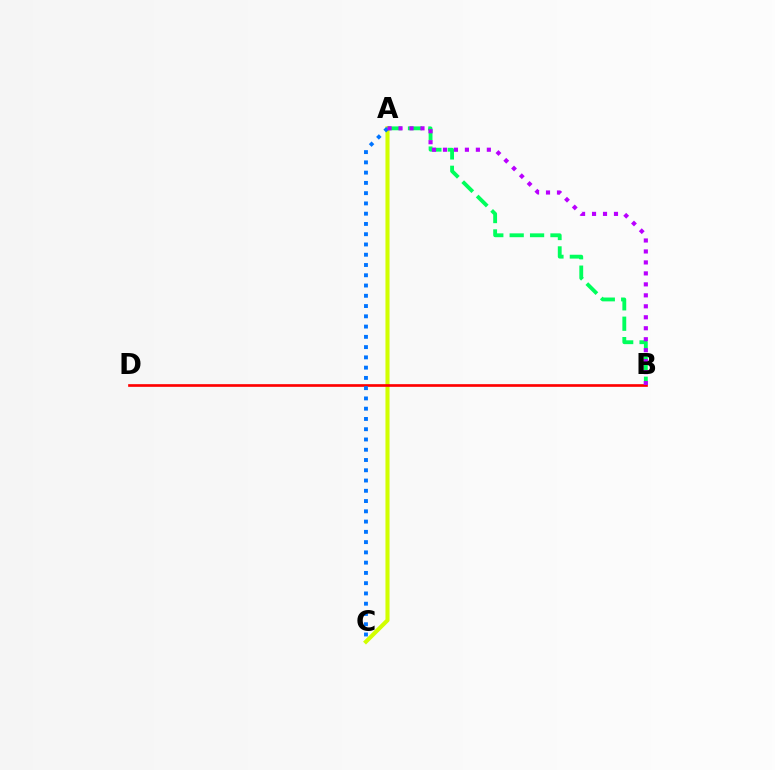{('A', 'C'): [{'color': '#d1ff00', 'line_style': 'solid', 'thickness': 2.94}, {'color': '#0074ff', 'line_style': 'dotted', 'thickness': 2.79}], ('B', 'D'): [{'color': '#ff0000', 'line_style': 'solid', 'thickness': 1.93}], ('A', 'B'): [{'color': '#00ff5c', 'line_style': 'dashed', 'thickness': 2.77}, {'color': '#b900ff', 'line_style': 'dotted', 'thickness': 2.98}]}